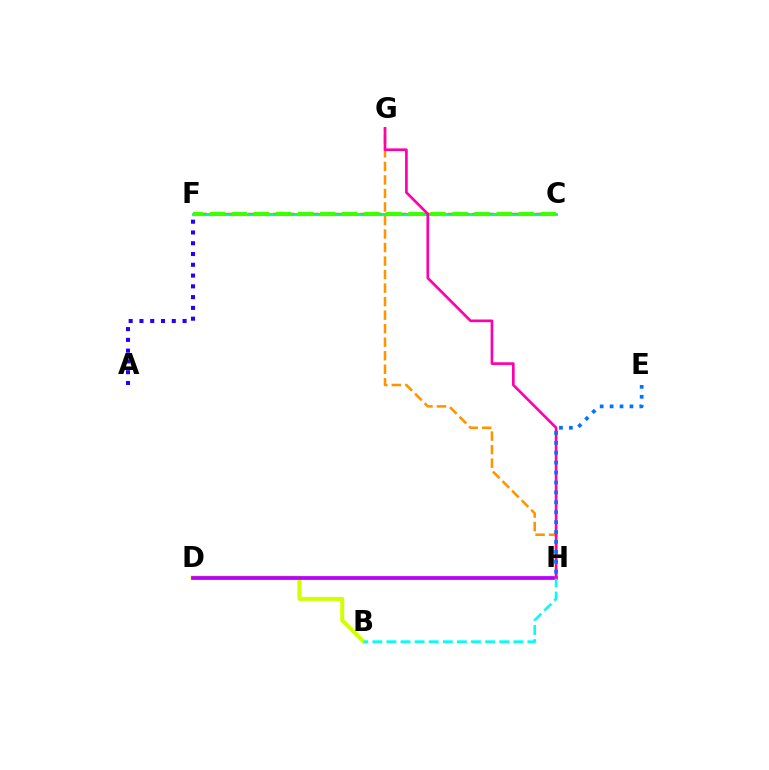{('C', 'F'): [{'color': '#ff0000', 'line_style': 'dashed', 'thickness': 1.69}, {'color': '#00ff5c', 'line_style': 'solid', 'thickness': 2.02}, {'color': '#3dff00', 'line_style': 'dashed', 'thickness': 3.0}], ('B', 'D'): [{'color': '#d1ff00', 'line_style': 'solid', 'thickness': 2.87}], ('D', 'H'): [{'color': '#b900ff', 'line_style': 'solid', 'thickness': 2.7}], ('A', 'F'): [{'color': '#2500ff', 'line_style': 'dotted', 'thickness': 2.93}], ('B', 'H'): [{'color': '#00fff6', 'line_style': 'dashed', 'thickness': 1.91}], ('G', 'H'): [{'color': '#ff9400', 'line_style': 'dashed', 'thickness': 1.84}, {'color': '#ff00ac', 'line_style': 'solid', 'thickness': 1.92}], ('E', 'H'): [{'color': '#0074ff', 'line_style': 'dotted', 'thickness': 2.69}]}